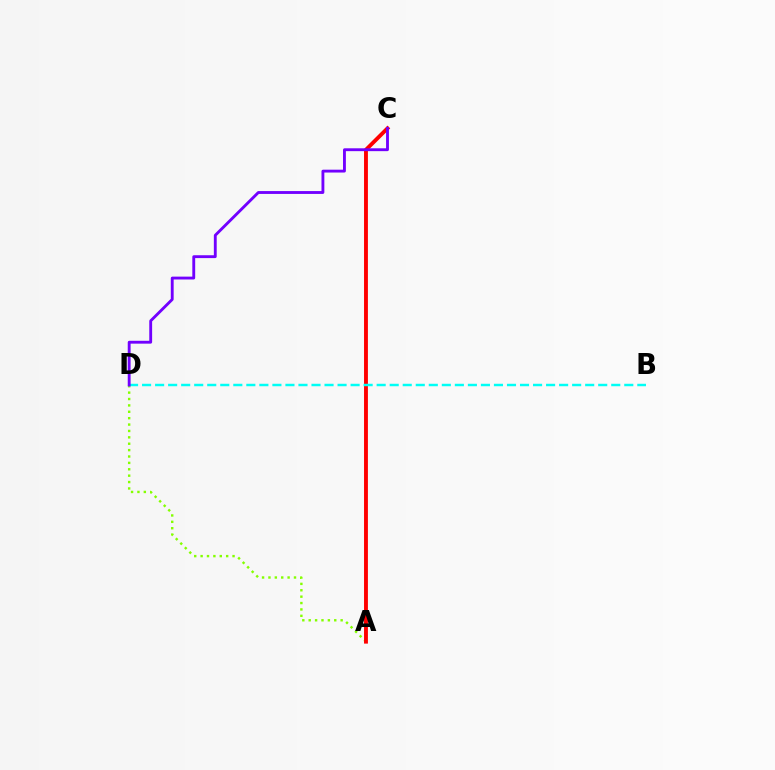{('A', 'D'): [{'color': '#84ff00', 'line_style': 'dotted', 'thickness': 1.74}], ('A', 'C'): [{'color': '#ff0000', 'line_style': 'solid', 'thickness': 2.79}], ('B', 'D'): [{'color': '#00fff6', 'line_style': 'dashed', 'thickness': 1.77}], ('C', 'D'): [{'color': '#7200ff', 'line_style': 'solid', 'thickness': 2.06}]}